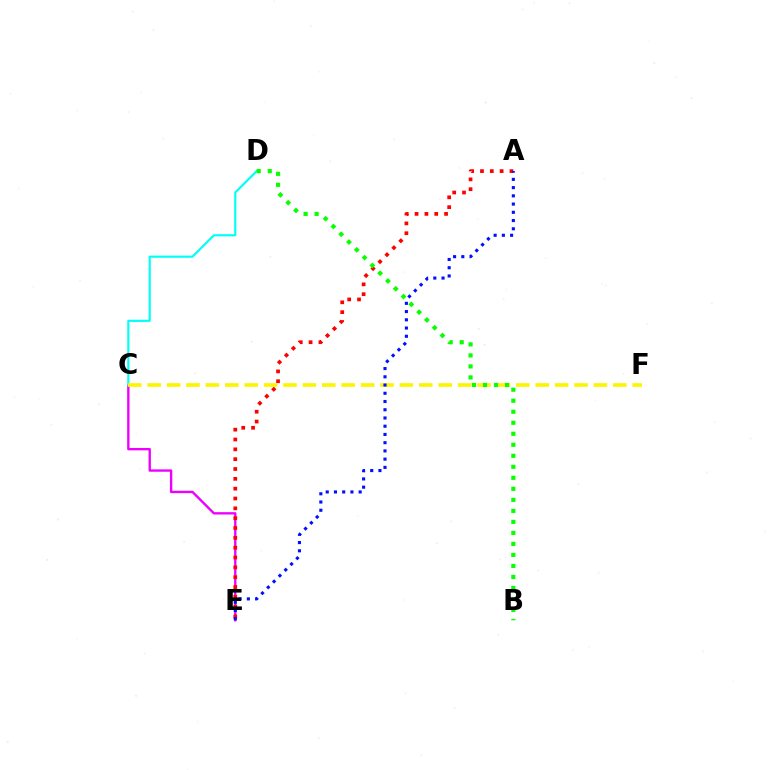{('C', 'E'): [{'color': '#ee00ff', 'line_style': 'solid', 'thickness': 1.71}], ('C', 'D'): [{'color': '#00fff6', 'line_style': 'solid', 'thickness': 1.55}], ('A', 'E'): [{'color': '#ff0000', 'line_style': 'dotted', 'thickness': 2.67}, {'color': '#0010ff', 'line_style': 'dotted', 'thickness': 2.24}], ('C', 'F'): [{'color': '#fcf500', 'line_style': 'dashed', 'thickness': 2.64}], ('B', 'D'): [{'color': '#08ff00', 'line_style': 'dotted', 'thickness': 2.99}]}